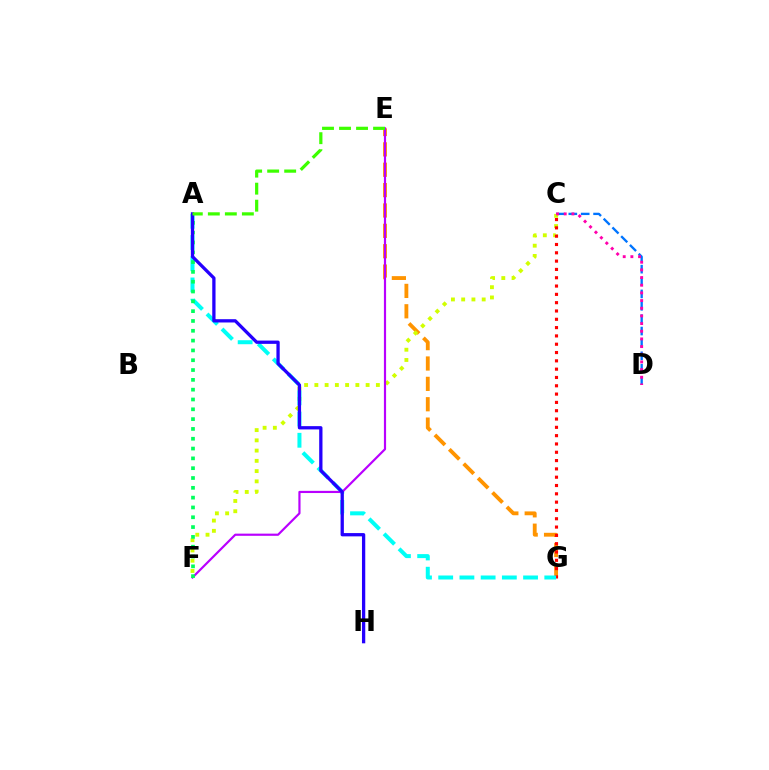{('E', 'G'): [{'color': '#ff9400', 'line_style': 'dashed', 'thickness': 2.77}], ('C', 'D'): [{'color': '#0074ff', 'line_style': 'dashed', 'thickness': 1.68}, {'color': '#ff00ac', 'line_style': 'dotted', 'thickness': 2.08}], ('C', 'F'): [{'color': '#d1ff00', 'line_style': 'dotted', 'thickness': 2.79}], ('C', 'G'): [{'color': '#ff0000', 'line_style': 'dotted', 'thickness': 2.26}], ('A', 'G'): [{'color': '#00fff6', 'line_style': 'dashed', 'thickness': 2.88}], ('E', 'F'): [{'color': '#b900ff', 'line_style': 'solid', 'thickness': 1.57}], ('A', 'F'): [{'color': '#00ff5c', 'line_style': 'dotted', 'thickness': 2.67}], ('A', 'H'): [{'color': '#2500ff', 'line_style': 'solid', 'thickness': 2.37}], ('A', 'E'): [{'color': '#3dff00', 'line_style': 'dashed', 'thickness': 2.31}]}